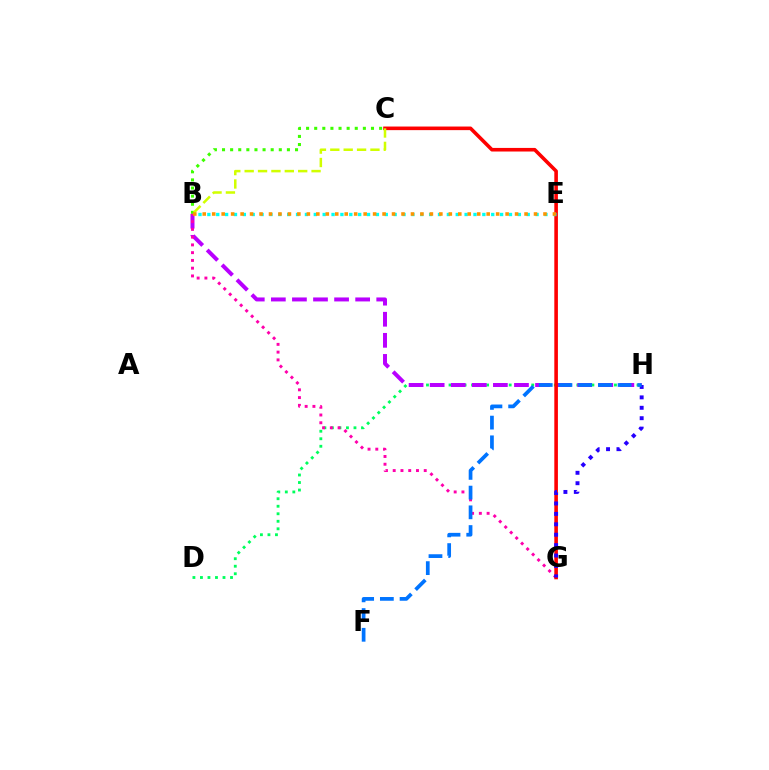{('D', 'H'): [{'color': '#00ff5c', 'line_style': 'dotted', 'thickness': 2.04}], ('B', 'C'): [{'color': '#3dff00', 'line_style': 'dotted', 'thickness': 2.2}, {'color': '#d1ff00', 'line_style': 'dashed', 'thickness': 1.82}], ('B', 'H'): [{'color': '#b900ff', 'line_style': 'dashed', 'thickness': 2.86}], ('B', 'G'): [{'color': '#ff00ac', 'line_style': 'dotted', 'thickness': 2.11}], ('C', 'G'): [{'color': '#ff0000', 'line_style': 'solid', 'thickness': 2.59}], ('G', 'H'): [{'color': '#2500ff', 'line_style': 'dotted', 'thickness': 2.83}], ('B', 'E'): [{'color': '#00fff6', 'line_style': 'dotted', 'thickness': 2.41}, {'color': '#ff9400', 'line_style': 'dotted', 'thickness': 2.57}], ('F', 'H'): [{'color': '#0074ff', 'line_style': 'dashed', 'thickness': 2.68}]}